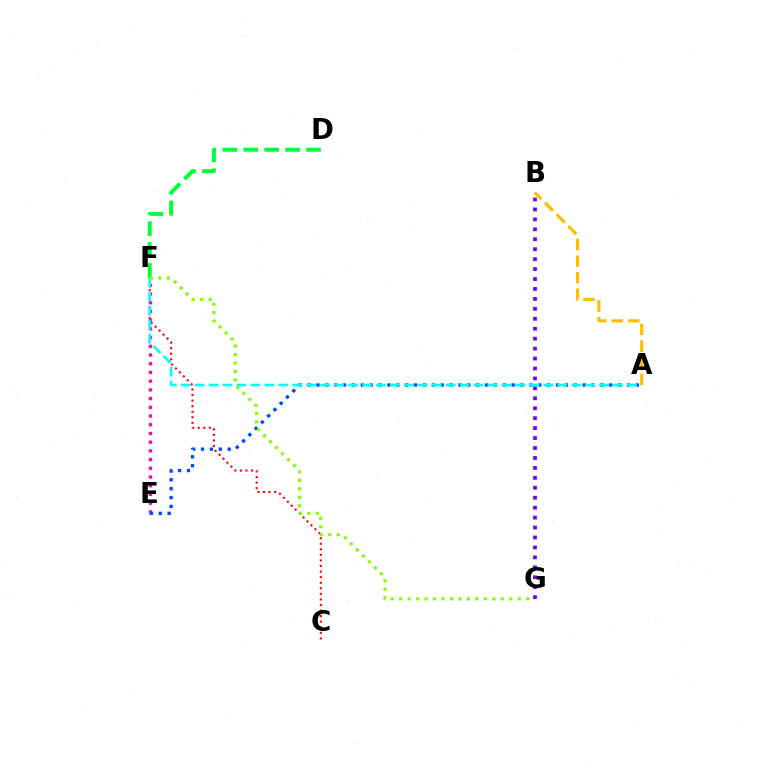{('D', 'F'): [{'color': '#00ff39', 'line_style': 'dashed', 'thickness': 2.84}], ('C', 'F'): [{'color': '#ff0000', 'line_style': 'dotted', 'thickness': 1.51}], ('E', 'F'): [{'color': '#ff00cf', 'line_style': 'dotted', 'thickness': 2.37}], ('A', 'E'): [{'color': '#004bff', 'line_style': 'dotted', 'thickness': 2.41}], ('A', 'F'): [{'color': '#00fff6', 'line_style': 'dashed', 'thickness': 1.89}], ('F', 'G'): [{'color': '#84ff00', 'line_style': 'dotted', 'thickness': 2.3}], ('A', 'B'): [{'color': '#ffbd00', 'line_style': 'dashed', 'thickness': 2.25}], ('B', 'G'): [{'color': '#7200ff', 'line_style': 'dotted', 'thickness': 2.7}]}